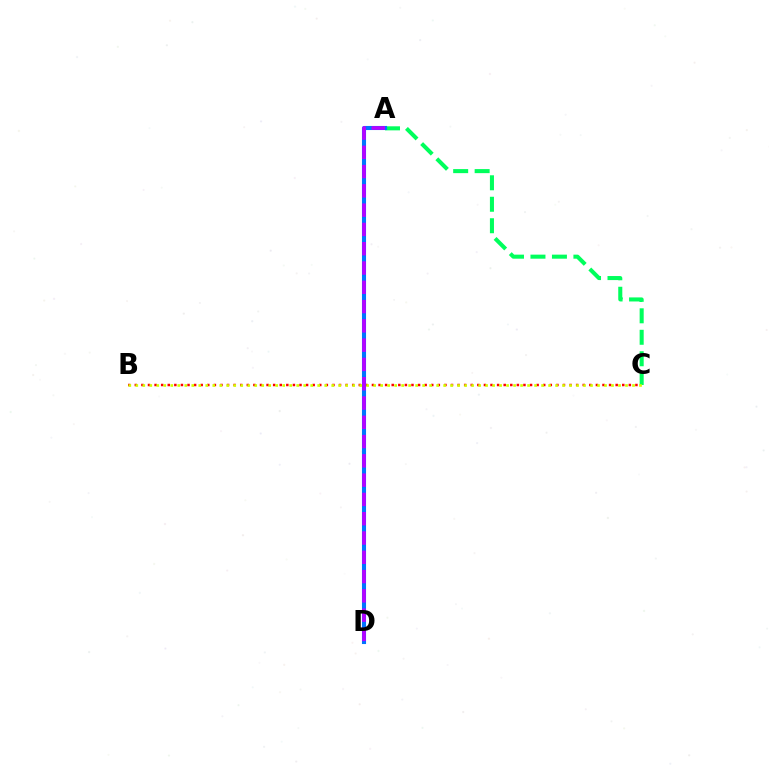{('B', 'C'): [{'color': '#ff0000', 'line_style': 'dotted', 'thickness': 1.79}, {'color': '#d1ff00', 'line_style': 'dotted', 'thickness': 1.9}], ('A', 'C'): [{'color': '#00ff5c', 'line_style': 'dashed', 'thickness': 2.92}], ('A', 'D'): [{'color': '#0074ff', 'line_style': 'solid', 'thickness': 2.94}, {'color': '#b900ff', 'line_style': 'dashed', 'thickness': 2.62}]}